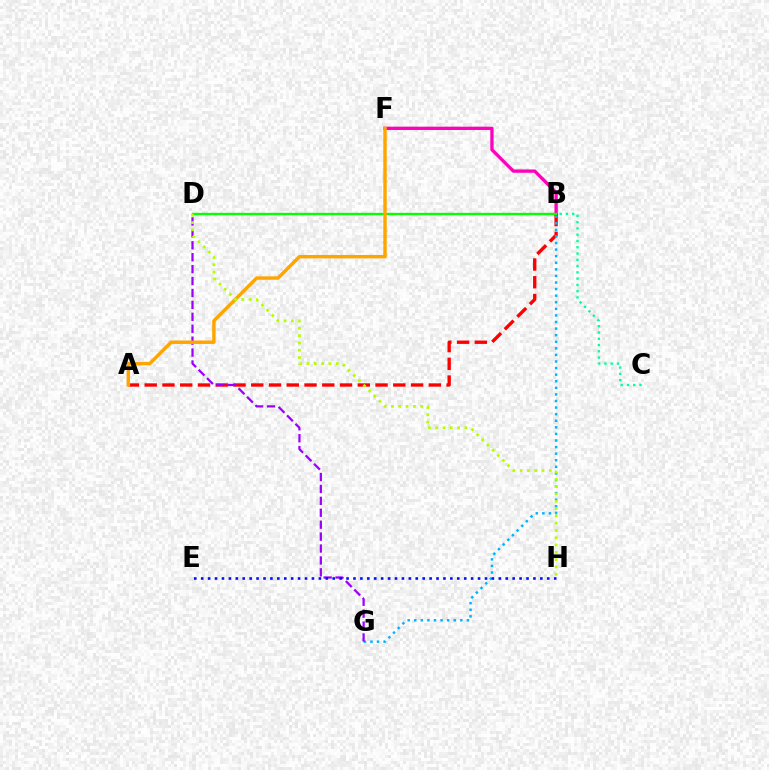{('B', 'F'): [{'color': '#ff00bd', 'line_style': 'solid', 'thickness': 2.38}], ('A', 'B'): [{'color': '#ff0000', 'line_style': 'dashed', 'thickness': 2.41}], ('B', 'G'): [{'color': '#00b5ff', 'line_style': 'dotted', 'thickness': 1.79}], ('D', 'G'): [{'color': '#9b00ff', 'line_style': 'dashed', 'thickness': 1.62}], ('B', 'C'): [{'color': '#00ff9d', 'line_style': 'dotted', 'thickness': 1.7}], ('B', 'D'): [{'color': '#08ff00', 'line_style': 'solid', 'thickness': 1.71}], ('E', 'H'): [{'color': '#0010ff', 'line_style': 'dotted', 'thickness': 1.88}], ('A', 'F'): [{'color': '#ffa500', 'line_style': 'solid', 'thickness': 2.47}], ('D', 'H'): [{'color': '#b3ff00', 'line_style': 'dotted', 'thickness': 1.98}]}